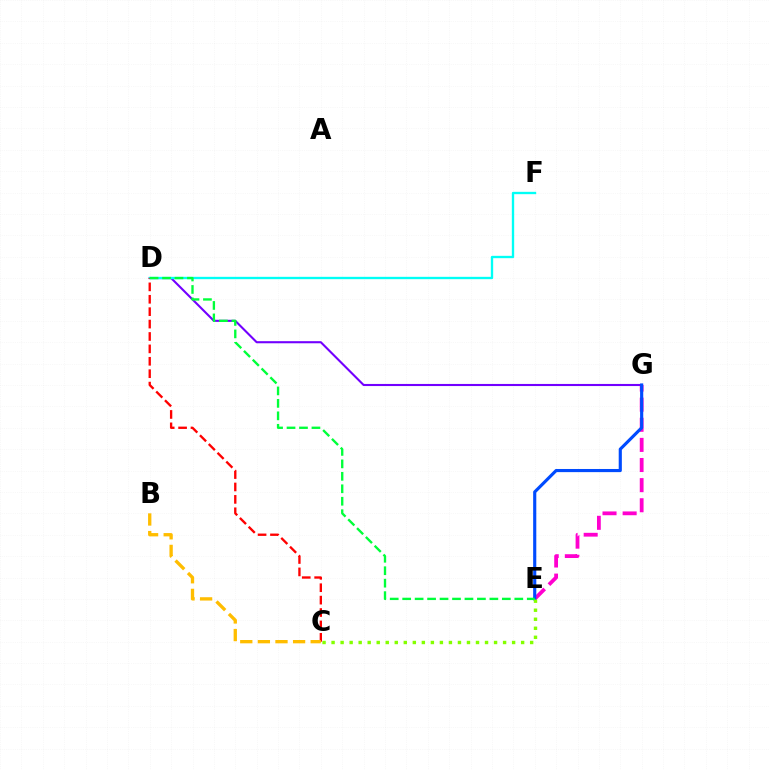{('E', 'G'): [{'color': '#ff00cf', 'line_style': 'dashed', 'thickness': 2.73}, {'color': '#004bff', 'line_style': 'solid', 'thickness': 2.26}], ('D', 'G'): [{'color': '#7200ff', 'line_style': 'solid', 'thickness': 1.51}], ('D', 'F'): [{'color': '#00fff6', 'line_style': 'solid', 'thickness': 1.69}], ('C', 'D'): [{'color': '#ff0000', 'line_style': 'dashed', 'thickness': 1.69}], ('D', 'E'): [{'color': '#00ff39', 'line_style': 'dashed', 'thickness': 1.69}], ('C', 'E'): [{'color': '#84ff00', 'line_style': 'dotted', 'thickness': 2.45}], ('B', 'C'): [{'color': '#ffbd00', 'line_style': 'dashed', 'thickness': 2.39}]}